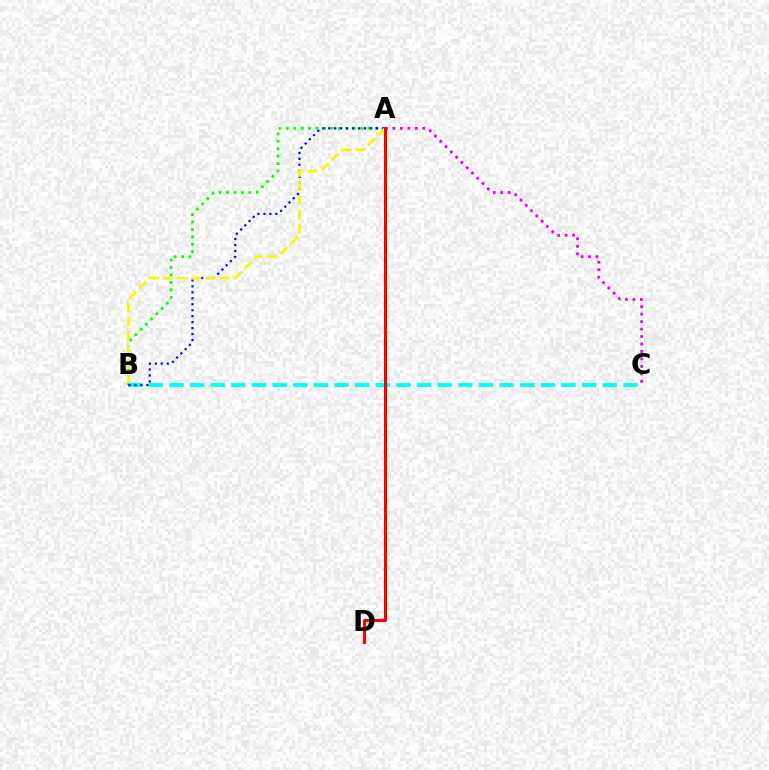{('A', 'B'): [{'color': '#08ff00', 'line_style': 'dotted', 'thickness': 2.02}, {'color': '#0010ff', 'line_style': 'dotted', 'thickness': 1.62}, {'color': '#fcf500', 'line_style': 'dashed', 'thickness': 1.92}], ('B', 'C'): [{'color': '#00fff6', 'line_style': 'dashed', 'thickness': 2.8}], ('A', 'C'): [{'color': '#ee00ff', 'line_style': 'dotted', 'thickness': 2.03}], ('A', 'D'): [{'color': '#ff0000', 'line_style': 'solid', 'thickness': 2.2}]}